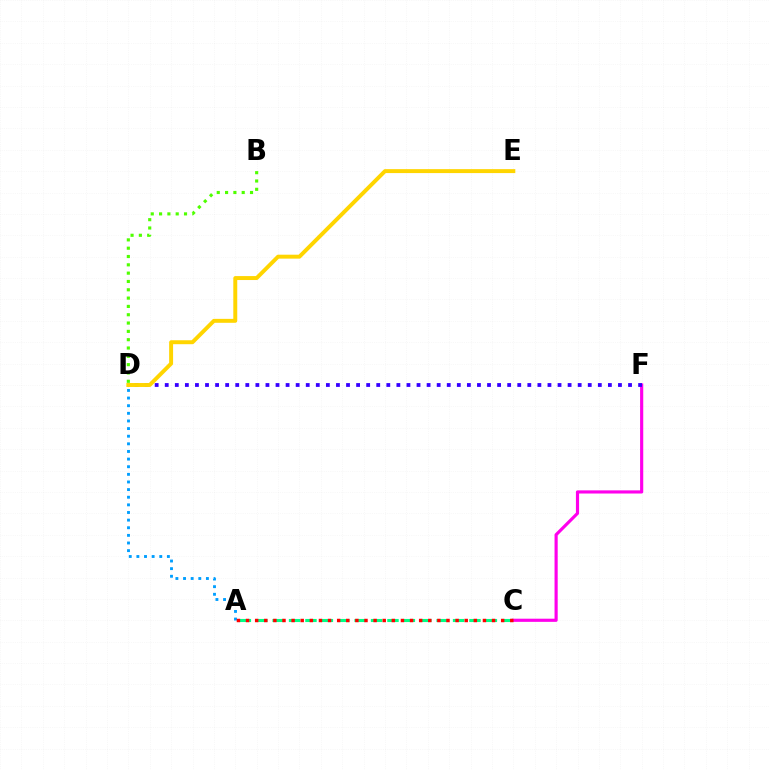{('A', 'C'): [{'color': '#00ff86', 'line_style': 'dashed', 'thickness': 2.23}, {'color': '#ff0000', 'line_style': 'dotted', 'thickness': 2.48}], ('A', 'D'): [{'color': '#009eff', 'line_style': 'dotted', 'thickness': 2.07}], ('C', 'F'): [{'color': '#ff00ed', 'line_style': 'solid', 'thickness': 2.27}], ('B', 'D'): [{'color': '#4fff00', 'line_style': 'dotted', 'thickness': 2.26}], ('D', 'F'): [{'color': '#3700ff', 'line_style': 'dotted', 'thickness': 2.74}], ('D', 'E'): [{'color': '#ffd500', 'line_style': 'solid', 'thickness': 2.84}]}